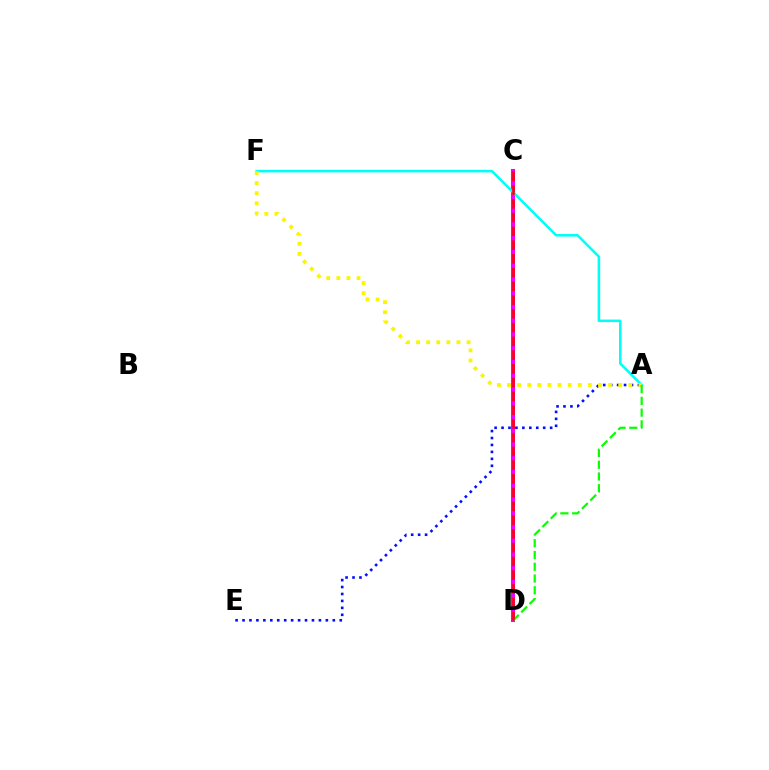{('C', 'D'): [{'color': '#ee00ff', 'line_style': 'solid', 'thickness': 2.92}, {'color': '#ff0000', 'line_style': 'dashed', 'thickness': 1.87}], ('A', 'E'): [{'color': '#0010ff', 'line_style': 'dotted', 'thickness': 1.89}], ('A', 'F'): [{'color': '#00fff6', 'line_style': 'solid', 'thickness': 1.83}, {'color': '#fcf500', 'line_style': 'dotted', 'thickness': 2.75}], ('A', 'D'): [{'color': '#08ff00', 'line_style': 'dashed', 'thickness': 1.6}]}